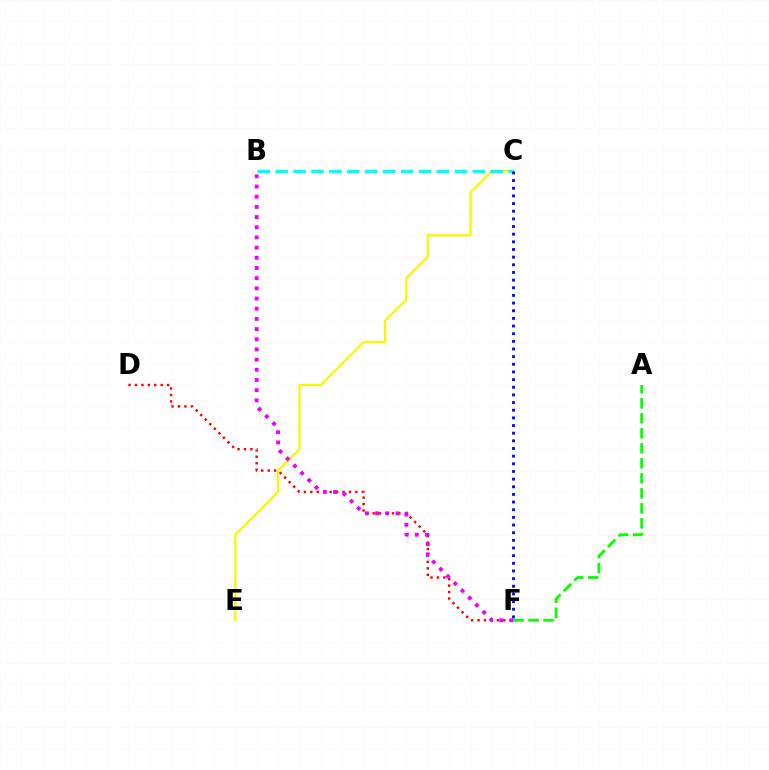{('A', 'F'): [{'color': '#08ff00', 'line_style': 'dashed', 'thickness': 2.04}], ('C', 'E'): [{'color': '#fcf500', 'line_style': 'solid', 'thickness': 1.63}], ('B', 'C'): [{'color': '#00fff6', 'line_style': 'dashed', 'thickness': 2.43}], ('D', 'F'): [{'color': '#ff0000', 'line_style': 'dotted', 'thickness': 1.75}], ('B', 'F'): [{'color': '#ee00ff', 'line_style': 'dotted', 'thickness': 2.77}], ('C', 'F'): [{'color': '#0010ff', 'line_style': 'dotted', 'thickness': 2.08}]}